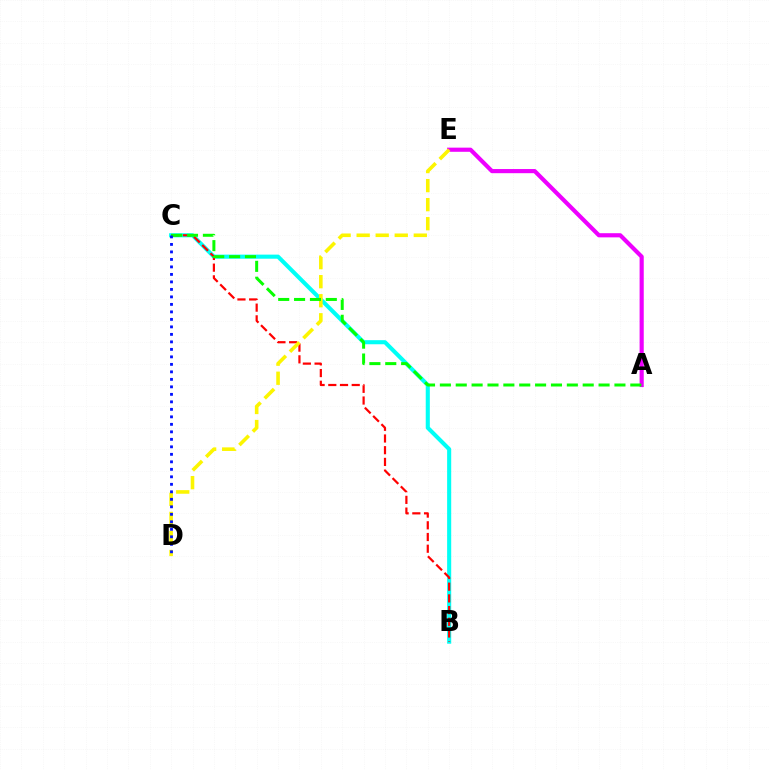{('B', 'C'): [{'color': '#00fff6', 'line_style': 'solid', 'thickness': 2.94}, {'color': '#ff0000', 'line_style': 'dashed', 'thickness': 1.59}], ('A', 'E'): [{'color': '#ee00ff', 'line_style': 'solid', 'thickness': 2.99}], ('D', 'E'): [{'color': '#fcf500', 'line_style': 'dashed', 'thickness': 2.59}], ('A', 'C'): [{'color': '#08ff00', 'line_style': 'dashed', 'thickness': 2.16}], ('C', 'D'): [{'color': '#0010ff', 'line_style': 'dotted', 'thickness': 2.04}]}